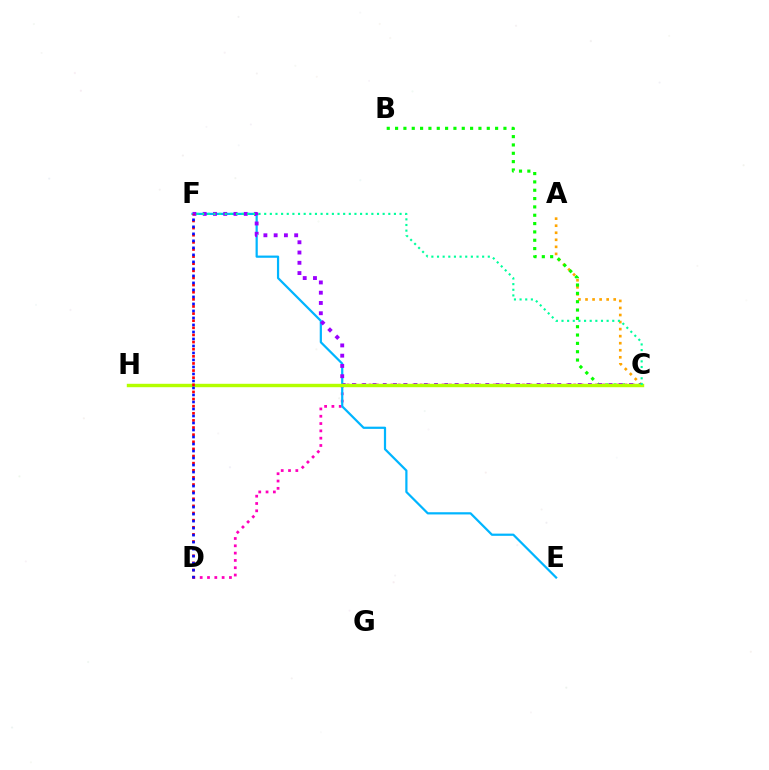{('A', 'C'): [{'color': '#ffa500', 'line_style': 'dotted', 'thickness': 1.91}], ('C', 'D'): [{'color': '#ff00bd', 'line_style': 'dotted', 'thickness': 1.99}], ('B', 'C'): [{'color': '#08ff00', 'line_style': 'dotted', 'thickness': 2.26}], ('E', 'F'): [{'color': '#00b5ff', 'line_style': 'solid', 'thickness': 1.59}], ('C', 'F'): [{'color': '#9b00ff', 'line_style': 'dotted', 'thickness': 2.79}, {'color': '#00ff9d', 'line_style': 'dotted', 'thickness': 1.53}], ('C', 'H'): [{'color': '#b3ff00', 'line_style': 'solid', 'thickness': 2.46}], ('D', 'F'): [{'color': '#ff0000', 'line_style': 'dotted', 'thickness': 1.94}, {'color': '#0010ff', 'line_style': 'dotted', 'thickness': 1.9}]}